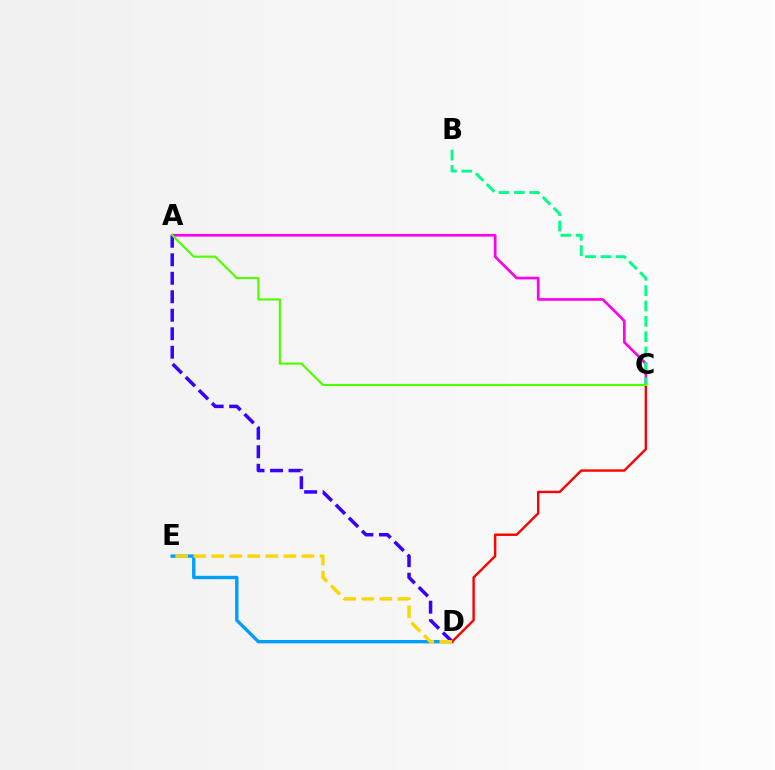{('A', 'C'): [{'color': '#ff00ed', 'line_style': 'solid', 'thickness': 1.92}, {'color': '#4fff00', 'line_style': 'solid', 'thickness': 1.55}], ('A', 'D'): [{'color': '#3700ff', 'line_style': 'dashed', 'thickness': 2.51}], ('D', 'E'): [{'color': '#009eff', 'line_style': 'solid', 'thickness': 2.42}, {'color': '#ffd500', 'line_style': 'dashed', 'thickness': 2.45}], ('C', 'D'): [{'color': '#ff0000', 'line_style': 'solid', 'thickness': 1.73}], ('B', 'C'): [{'color': '#00ff86', 'line_style': 'dashed', 'thickness': 2.08}]}